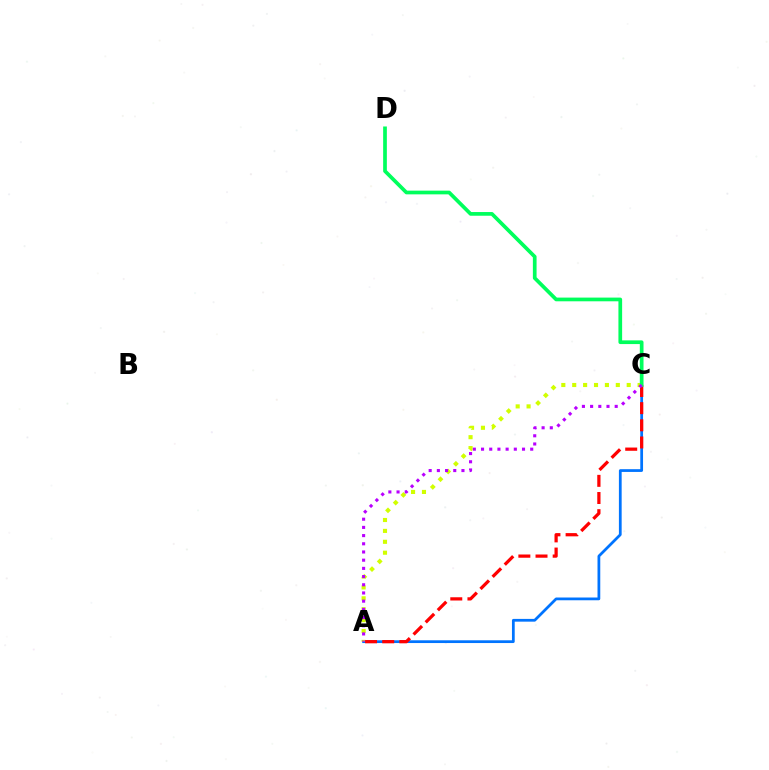{('A', 'C'): [{'color': '#0074ff', 'line_style': 'solid', 'thickness': 1.98}, {'color': '#d1ff00', 'line_style': 'dotted', 'thickness': 2.96}, {'color': '#ff0000', 'line_style': 'dashed', 'thickness': 2.33}, {'color': '#b900ff', 'line_style': 'dotted', 'thickness': 2.23}], ('C', 'D'): [{'color': '#00ff5c', 'line_style': 'solid', 'thickness': 2.66}]}